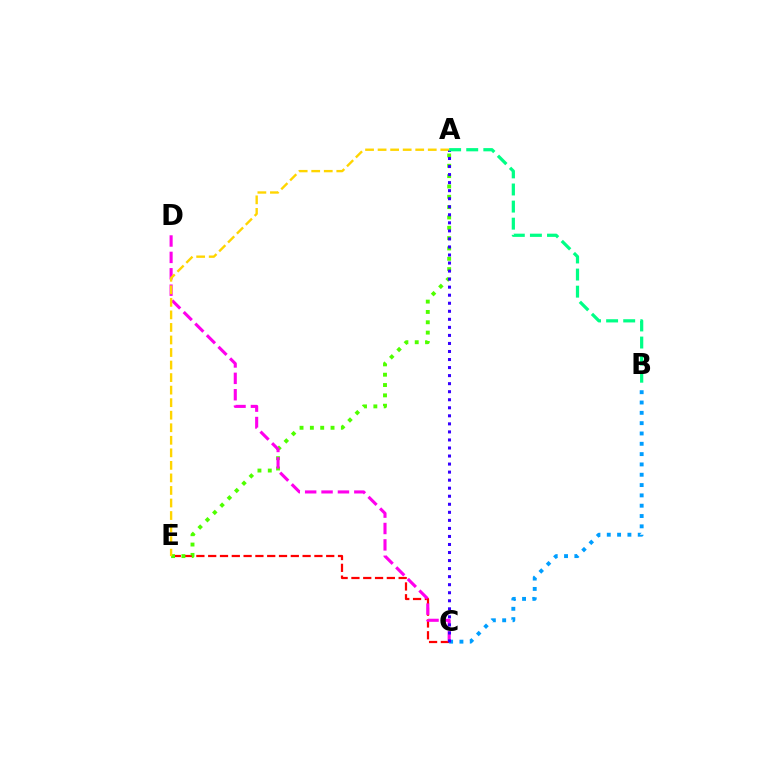{('C', 'E'): [{'color': '#ff0000', 'line_style': 'dashed', 'thickness': 1.6}], ('A', 'E'): [{'color': '#4fff00', 'line_style': 'dotted', 'thickness': 2.81}, {'color': '#ffd500', 'line_style': 'dashed', 'thickness': 1.7}], ('C', 'D'): [{'color': '#ff00ed', 'line_style': 'dashed', 'thickness': 2.23}], ('B', 'C'): [{'color': '#009eff', 'line_style': 'dotted', 'thickness': 2.8}], ('A', 'C'): [{'color': '#3700ff', 'line_style': 'dotted', 'thickness': 2.18}], ('A', 'B'): [{'color': '#00ff86', 'line_style': 'dashed', 'thickness': 2.32}]}